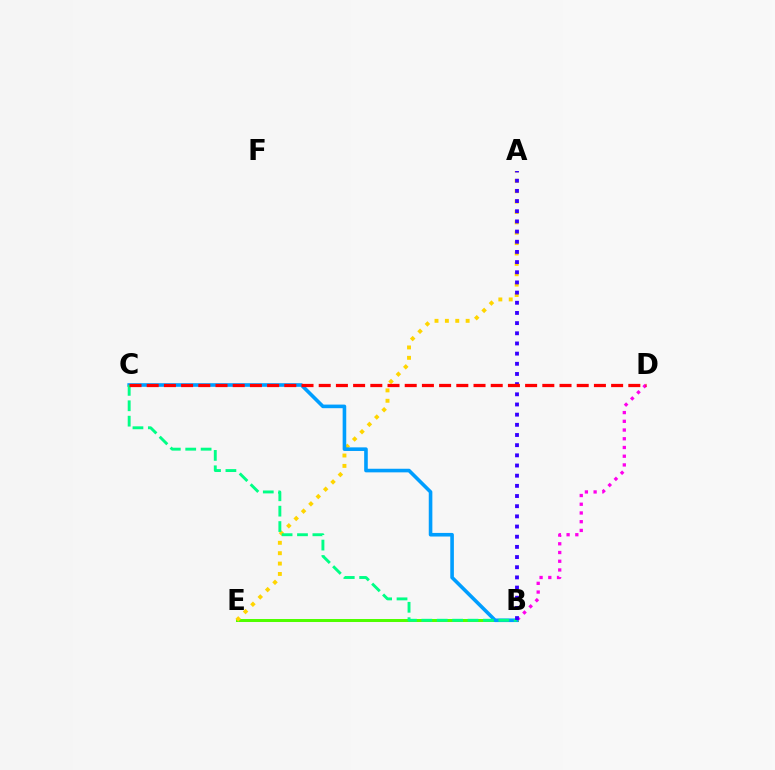{('B', 'E'): [{'color': '#4fff00', 'line_style': 'solid', 'thickness': 2.16}], ('A', 'E'): [{'color': '#ffd500', 'line_style': 'dotted', 'thickness': 2.82}], ('B', 'D'): [{'color': '#ff00ed', 'line_style': 'dotted', 'thickness': 2.37}], ('B', 'C'): [{'color': '#009eff', 'line_style': 'solid', 'thickness': 2.59}, {'color': '#00ff86', 'line_style': 'dashed', 'thickness': 2.09}], ('A', 'B'): [{'color': '#3700ff', 'line_style': 'dotted', 'thickness': 2.76}], ('C', 'D'): [{'color': '#ff0000', 'line_style': 'dashed', 'thickness': 2.34}]}